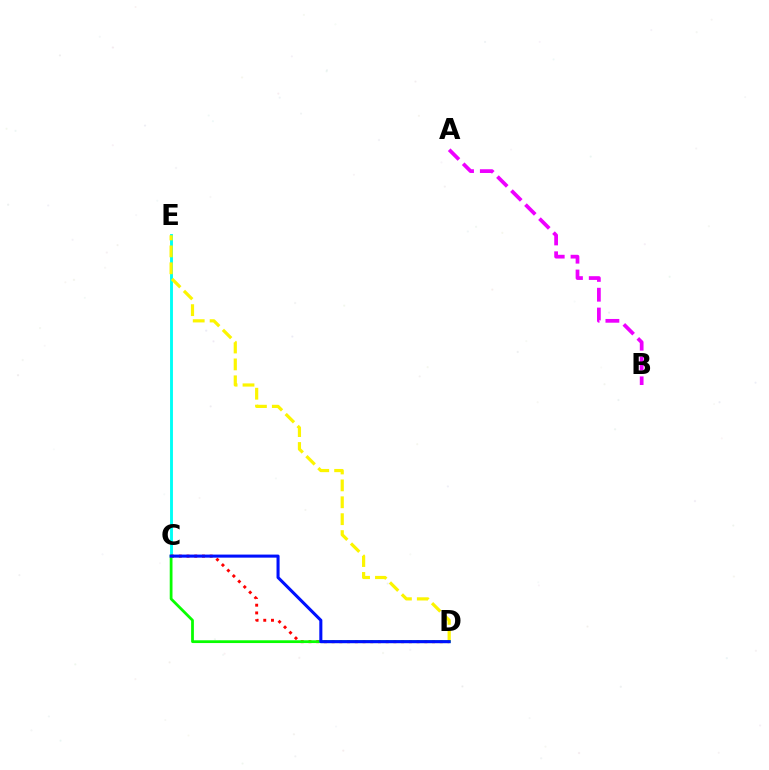{('C', 'E'): [{'color': '#00fff6', 'line_style': 'solid', 'thickness': 2.08}], ('D', 'E'): [{'color': '#fcf500', 'line_style': 'dashed', 'thickness': 2.3}], ('C', 'D'): [{'color': '#ff0000', 'line_style': 'dotted', 'thickness': 2.1}, {'color': '#08ff00', 'line_style': 'solid', 'thickness': 2.0}, {'color': '#0010ff', 'line_style': 'solid', 'thickness': 2.2}], ('A', 'B'): [{'color': '#ee00ff', 'line_style': 'dashed', 'thickness': 2.69}]}